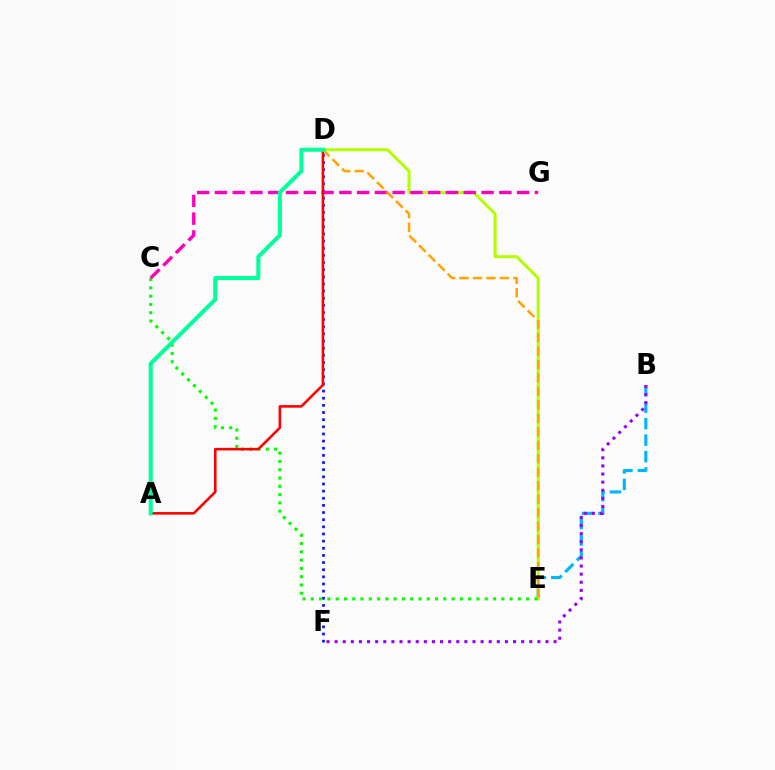{('B', 'E'): [{'color': '#00b5ff', 'line_style': 'dashed', 'thickness': 2.23}], ('D', 'F'): [{'color': '#0010ff', 'line_style': 'dotted', 'thickness': 1.94}], ('B', 'F'): [{'color': '#9b00ff', 'line_style': 'dotted', 'thickness': 2.2}], ('D', 'E'): [{'color': '#b3ff00', 'line_style': 'solid', 'thickness': 2.16}, {'color': '#ffa500', 'line_style': 'dashed', 'thickness': 1.83}], ('C', 'E'): [{'color': '#08ff00', 'line_style': 'dotted', 'thickness': 2.25}], ('C', 'G'): [{'color': '#ff00bd', 'line_style': 'dashed', 'thickness': 2.41}], ('A', 'D'): [{'color': '#ff0000', 'line_style': 'solid', 'thickness': 1.86}, {'color': '#00ff9d', 'line_style': 'solid', 'thickness': 2.91}]}